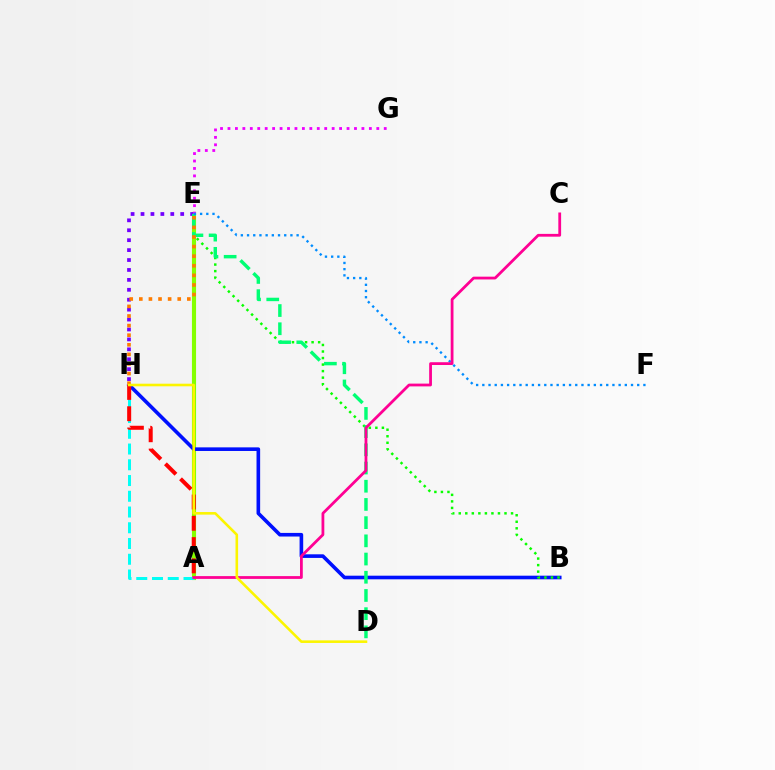{('A', 'E'): [{'color': '#84ff00', 'line_style': 'solid', 'thickness': 2.96}], ('E', 'H'): [{'color': '#7200ff', 'line_style': 'dotted', 'thickness': 2.7}, {'color': '#ff7c00', 'line_style': 'dotted', 'thickness': 2.61}], ('E', 'G'): [{'color': '#ee00ff', 'line_style': 'dotted', 'thickness': 2.02}], ('B', 'H'): [{'color': '#0010ff', 'line_style': 'solid', 'thickness': 2.6}], ('B', 'E'): [{'color': '#08ff00', 'line_style': 'dotted', 'thickness': 1.78}], ('A', 'H'): [{'color': '#00fff6', 'line_style': 'dashed', 'thickness': 2.14}, {'color': '#ff0000', 'line_style': 'dashed', 'thickness': 2.89}], ('D', 'E'): [{'color': '#00ff74', 'line_style': 'dashed', 'thickness': 2.47}], ('E', 'F'): [{'color': '#008cff', 'line_style': 'dotted', 'thickness': 1.68}], ('A', 'C'): [{'color': '#ff0094', 'line_style': 'solid', 'thickness': 2.0}], ('D', 'H'): [{'color': '#fcf500', 'line_style': 'solid', 'thickness': 1.87}]}